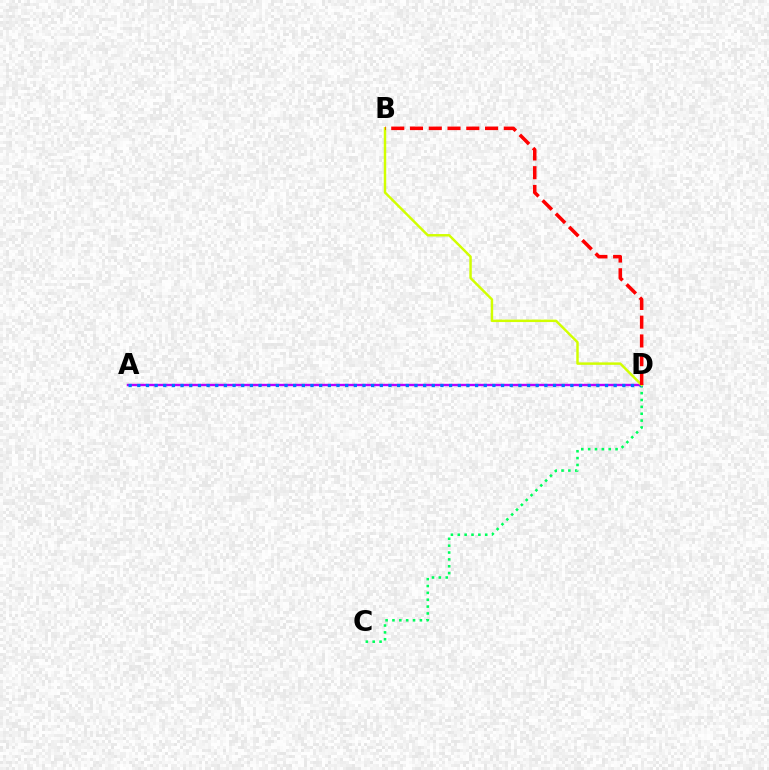{('A', 'D'): [{'color': '#b900ff', 'line_style': 'solid', 'thickness': 1.71}, {'color': '#0074ff', 'line_style': 'dotted', 'thickness': 2.35}], ('C', 'D'): [{'color': '#00ff5c', 'line_style': 'dotted', 'thickness': 1.86}], ('B', 'D'): [{'color': '#d1ff00', 'line_style': 'solid', 'thickness': 1.77}, {'color': '#ff0000', 'line_style': 'dashed', 'thickness': 2.55}]}